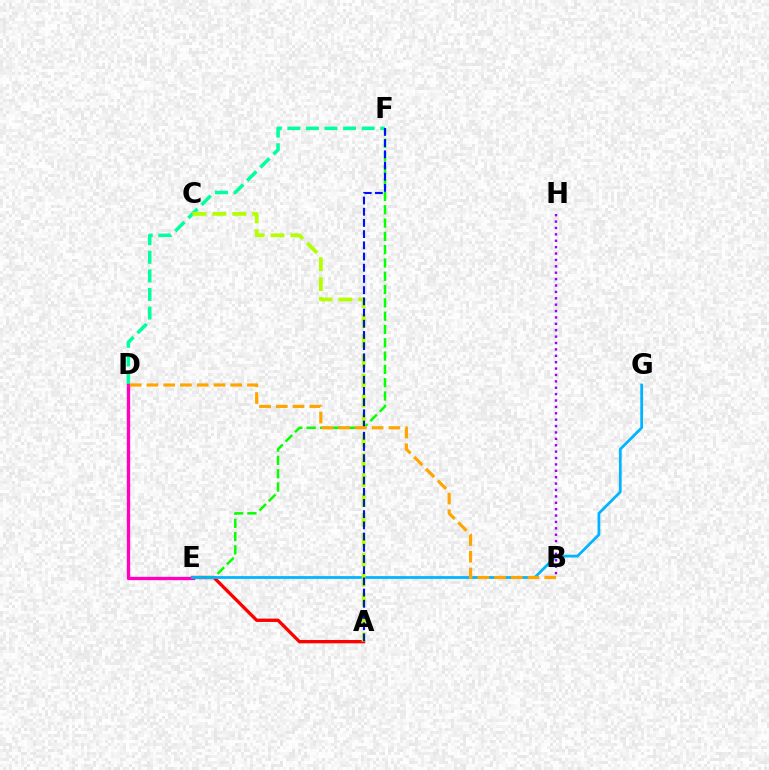{('A', 'E'): [{'color': '#ff0000', 'line_style': 'solid', 'thickness': 2.4}], ('E', 'F'): [{'color': '#08ff00', 'line_style': 'dashed', 'thickness': 1.81}], ('D', 'F'): [{'color': '#00ff9d', 'line_style': 'dashed', 'thickness': 2.52}], ('D', 'E'): [{'color': '#ff00bd', 'line_style': 'solid', 'thickness': 2.4}], ('E', 'G'): [{'color': '#00b5ff', 'line_style': 'solid', 'thickness': 1.99}], ('A', 'C'): [{'color': '#b3ff00', 'line_style': 'dashed', 'thickness': 2.7}], ('A', 'F'): [{'color': '#0010ff', 'line_style': 'dashed', 'thickness': 1.52}], ('B', 'D'): [{'color': '#ffa500', 'line_style': 'dashed', 'thickness': 2.28}], ('B', 'H'): [{'color': '#9b00ff', 'line_style': 'dotted', 'thickness': 1.74}]}